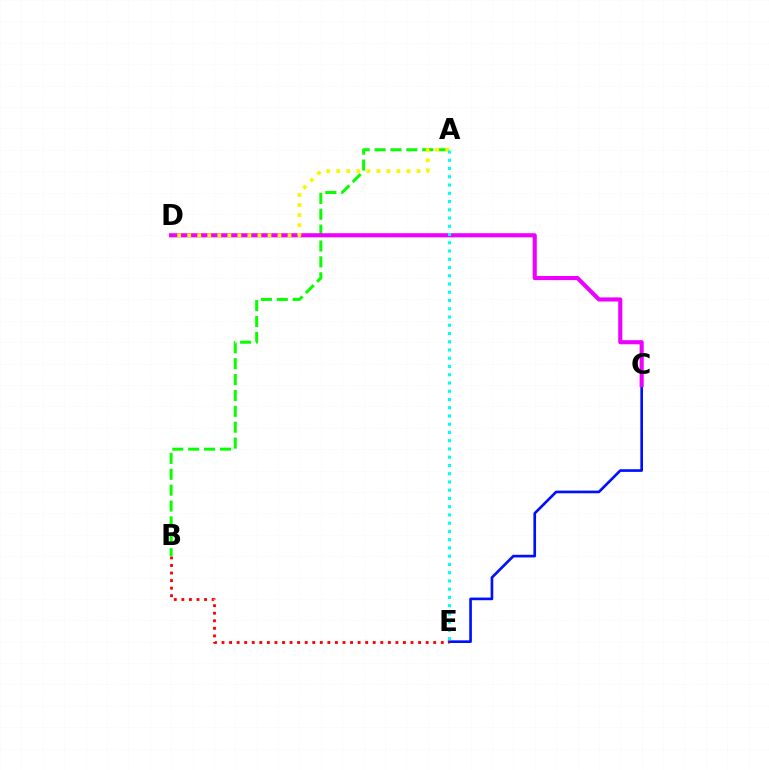{('C', 'E'): [{'color': '#0010ff', 'line_style': 'solid', 'thickness': 1.91}], ('B', 'E'): [{'color': '#ff0000', 'line_style': 'dotted', 'thickness': 2.05}], ('A', 'B'): [{'color': '#08ff00', 'line_style': 'dashed', 'thickness': 2.16}], ('C', 'D'): [{'color': '#ee00ff', 'line_style': 'solid', 'thickness': 2.96}], ('A', 'D'): [{'color': '#fcf500', 'line_style': 'dotted', 'thickness': 2.73}], ('A', 'E'): [{'color': '#00fff6', 'line_style': 'dotted', 'thickness': 2.24}]}